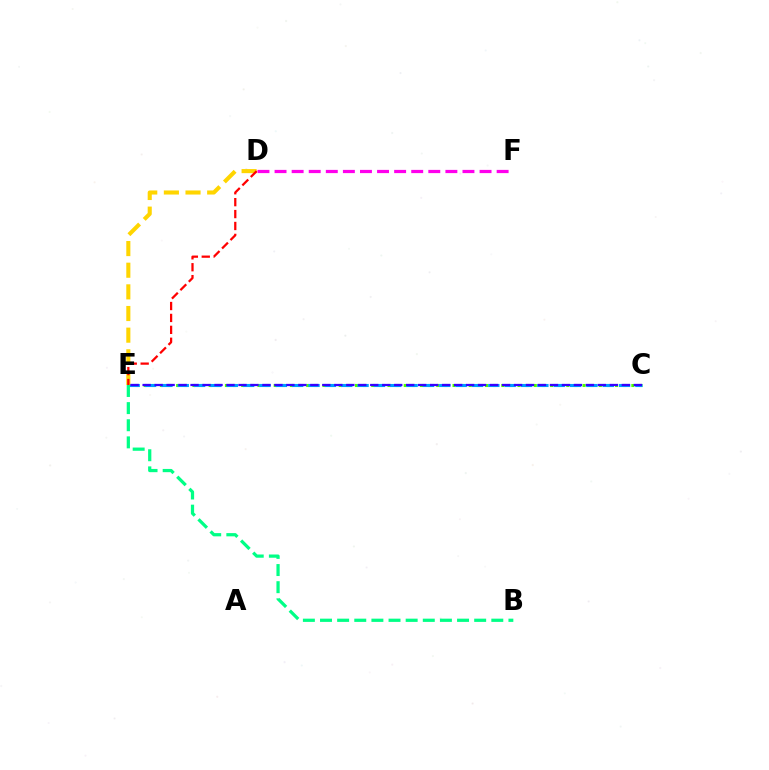{('C', 'E'): [{'color': '#4fff00', 'line_style': 'dotted', 'thickness': 2.21}, {'color': '#009eff', 'line_style': 'dashed', 'thickness': 2.22}, {'color': '#3700ff', 'line_style': 'dashed', 'thickness': 1.63}], ('B', 'E'): [{'color': '#00ff86', 'line_style': 'dashed', 'thickness': 2.33}], ('D', 'F'): [{'color': '#ff00ed', 'line_style': 'dashed', 'thickness': 2.32}], ('D', 'E'): [{'color': '#ffd500', 'line_style': 'dashed', 'thickness': 2.94}, {'color': '#ff0000', 'line_style': 'dashed', 'thickness': 1.62}]}